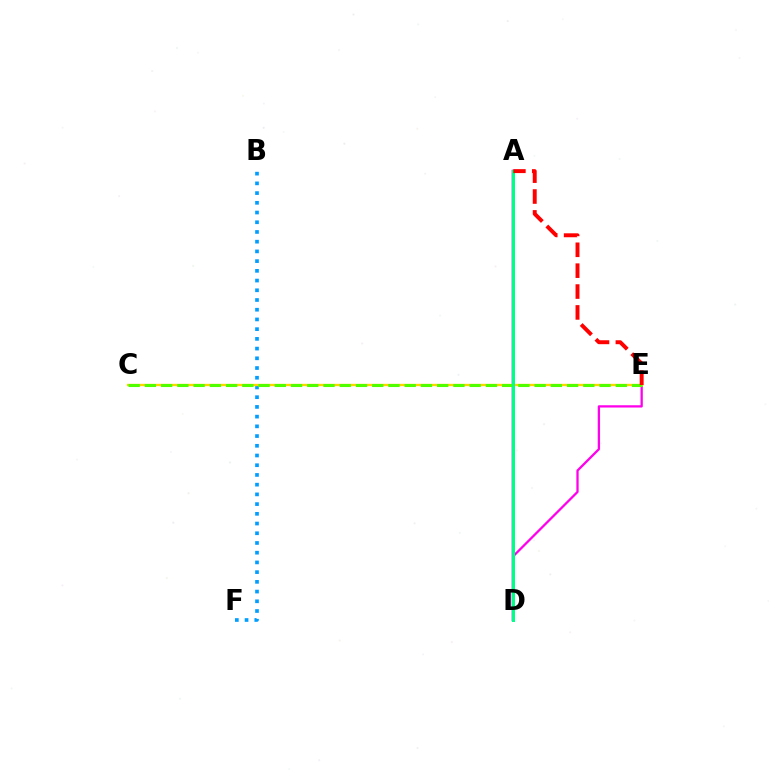{('D', 'E'): [{'color': '#ff00ed', 'line_style': 'solid', 'thickness': 1.64}], ('A', 'D'): [{'color': '#3700ff', 'line_style': 'solid', 'thickness': 1.78}, {'color': '#00ff86', 'line_style': 'solid', 'thickness': 2.17}], ('B', 'F'): [{'color': '#009eff', 'line_style': 'dotted', 'thickness': 2.64}], ('C', 'E'): [{'color': '#ffd500', 'line_style': 'solid', 'thickness': 1.68}, {'color': '#4fff00', 'line_style': 'dashed', 'thickness': 2.21}], ('A', 'E'): [{'color': '#ff0000', 'line_style': 'dashed', 'thickness': 2.84}]}